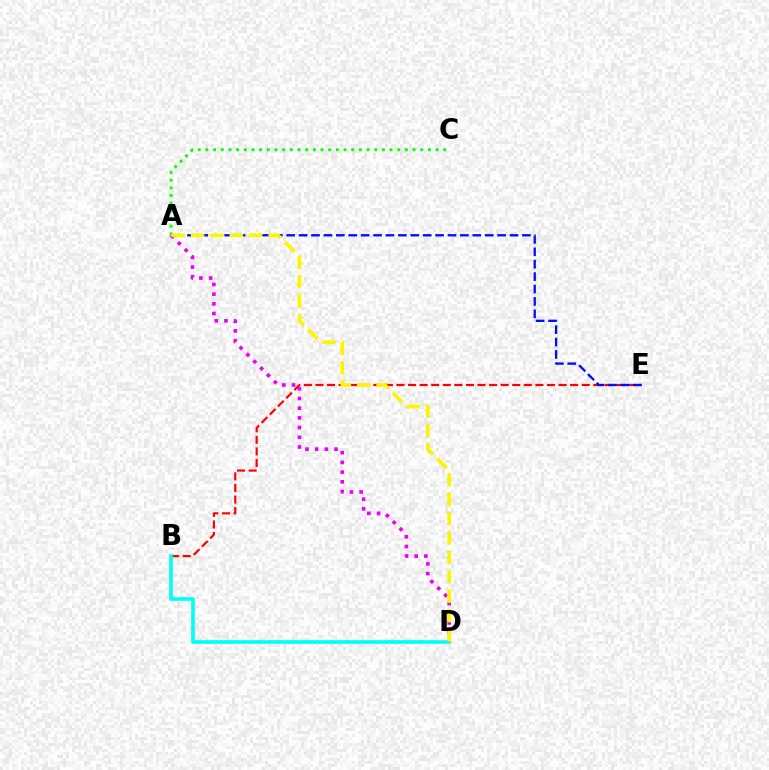{('A', 'C'): [{'color': '#08ff00', 'line_style': 'dotted', 'thickness': 2.08}], ('B', 'E'): [{'color': '#ff0000', 'line_style': 'dashed', 'thickness': 1.57}], ('B', 'D'): [{'color': '#00fff6', 'line_style': 'solid', 'thickness': 2.62}], ('A', 'D'): [{'color': '#ee00ff', 'line_style': 'dotted', 'thickness': 2.63}, {'color': '#fcf500', 'line_style': 'dashed', 'thickness': 2.63}], ('A', 'E'): [{'color': '#0010ff', 'line_style': 'dashed', 'thickness': 1.69}]}